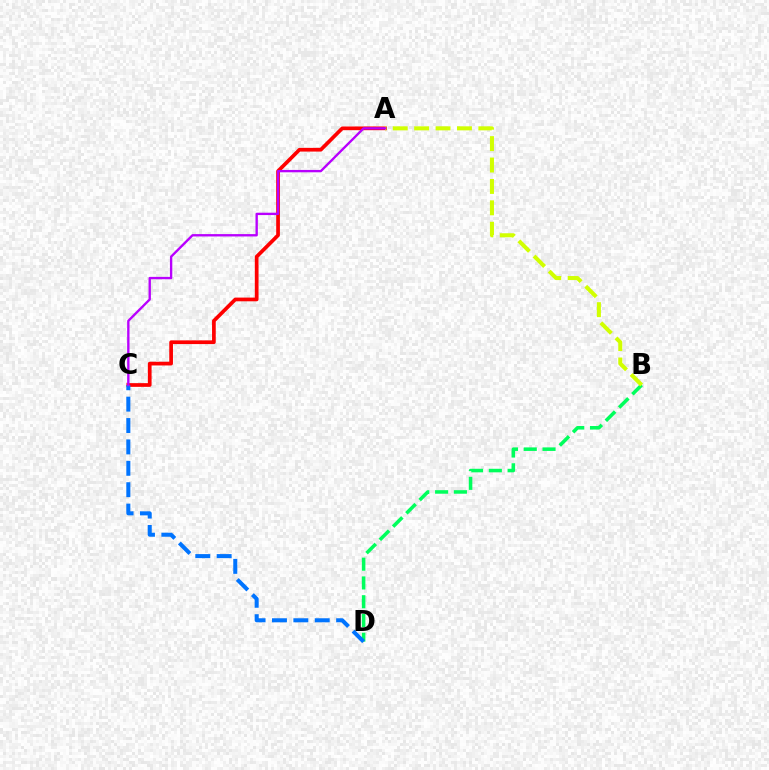{('B', 'D'): [{'color': '#00ff5c', 'line_style': 'dashed', 'thickness': 2.55}], ('A', 'C'): [{'color': '#ff0000', 'line_style': 'solid', 'thickness': 2.67}, {'color': '#b900ff', 'line_style': 'solid', 'thickness': 1.7}], ('C', 'D'): [{'color': '#0074ff', 'line_style': 'dashed', 'thickness': 2.91}], ('A', 'B'): [{'color': '#d1ff00', 'line_style': 'dashed', 'thickness': 2.91}]}